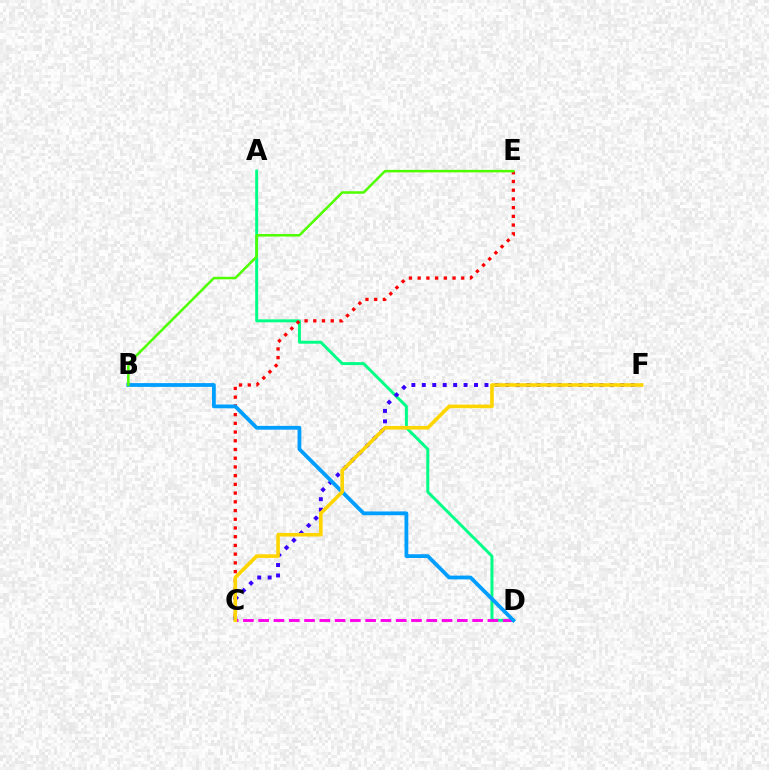{('A', 'D'): [{'color': '#00ff86', 'line_style': 'solid', 'thickness': 2.13}], ('C', 'E'): [{'color': '#ff0000', 'line_style': 'dotted', 'thickness': 2.37}], ('C', 'F'): [{'color': '#3700ff', 'line_style': 'dotted', 'thickness': 2.84}, {'color': '#ffd500', 'line_style': 'solid', 'thickness': 2.6}], ('C', 'D'): [{'color': '#ff00ed', 'line_style': 'dashed', 'thickness': 2.08}], ('B', 'D'): [{'color': '#009eff', 'line_style': 'solid', 'thickness': 2.73}], ('B', 'E'): [{'color': '#4fff00', 'line_style': 'solid', 'thickness': 1.81}]}